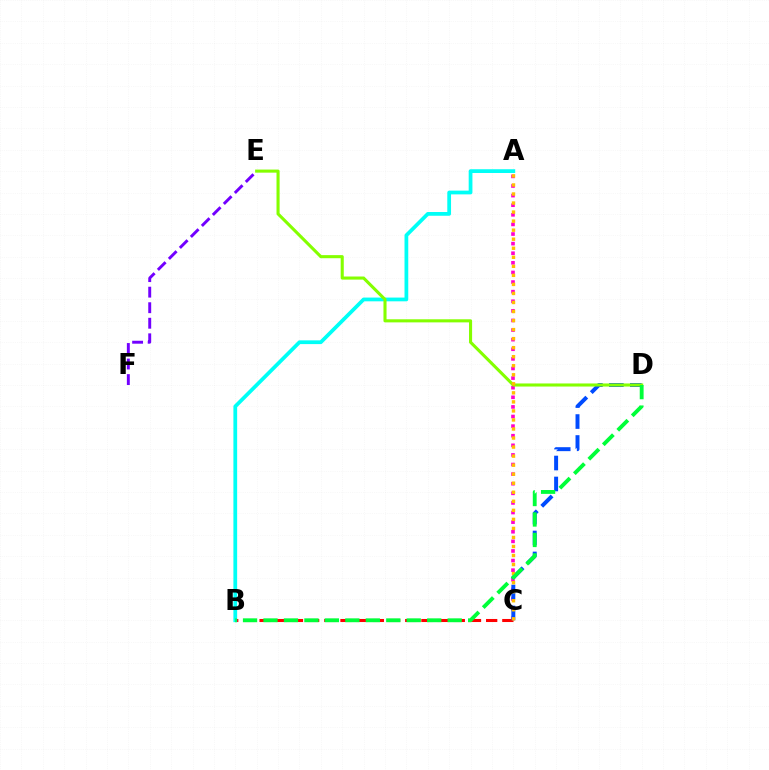{('A', 'C'): [{'color': '#ff00cf', 'line_style': 'dotted', 'thickness': 2.61}, {'color': '#ffbd00', 'line_style': 'dotted', 'thickness': 2.46}], ('B', 'C'): [{'color': '#ff0000', 'line_style': 'dashed', 'thickness': 2.2}], ('A', 'B'): [{'color': '#00fff6', 'line_style': 'solid', 'thickness': 2.7}], ('C', 'D'): [{'color': '#004bff', 'line_style': 'dashed', 'thickness': 2.85}], ('D', 'E'): [{'color': '#84ff00', 'line_style': 'solid', 'thickness': 2.22}], ('E', 'F'): [{'color': '#7200ff', 'line_style': 'dashed', 'thickness': 2.11}], ('B', 'D'): [{'color': '#00ff39', 'line_style': 'dashed', 'thickness': 2.78}]}